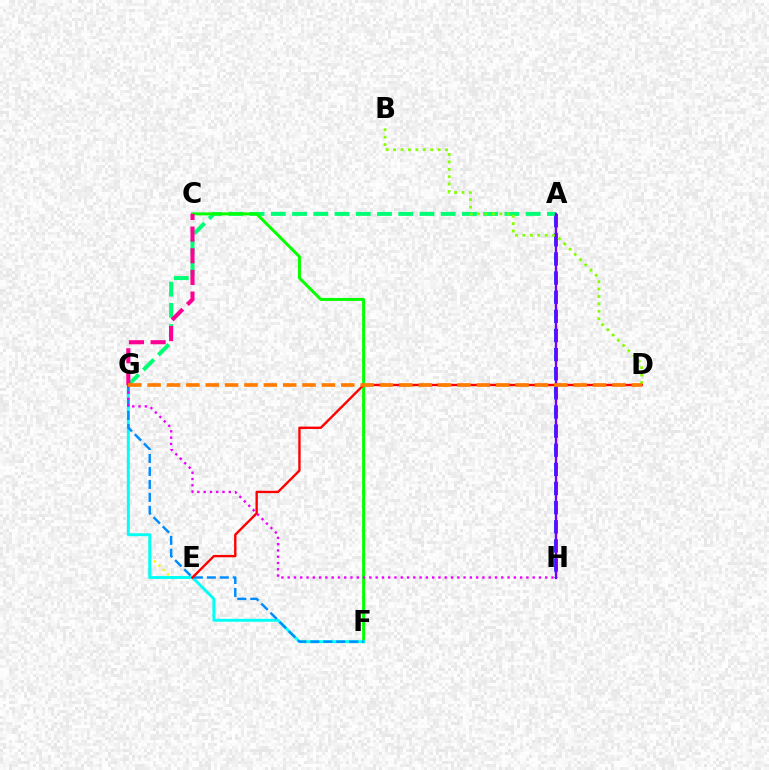{('A', 'H'): [{'color': '#0010ff', 'line_style': 'dashed', 'thickness': 2.6}, {'color': '#7200ff', 'line_style': 'solid', 'thickness': 1.7}], ('A', 'G'): [{'color': '#00ff74', 'line_style': 'dashed', 'thickness': 2.89}], ('C', 'F'): [{'color': '#08ff00', 'line_style': 'solid', 'thickness': 2.15}], ('B', 'D'): [{'color': '#84ff00', 'line_style': 'dotted', 'thickness': 2.01}], ('E', 'G'): [{'color': '#fcf500', 'line_style': 'dotted', 'thickness': 1.67}], ('F', 'G'): [{'color': '#00fff6', 'line_style': 'solid', 'thickness': 2.1}, {'color': '#008cff', 'line_style': 'dashed', 'thickness': 1.76}], ('D', 'E'): [{'color': '#ff0000', 'line_style': 'solid', 'thickness': 1.71}], ('G', 'H'): [{'color': '#ee00ff', 'line_style': 'dotted', 'thickness': 1.71}], ('C', 'G'): [{'color': '#ff0094', 'line_style': 'dashed', 'thickness': 2.94}], ('D', 'G'): [{'color': '#ff7c00', 'line_style': 'dashed', 'thickness': 2.63}]}